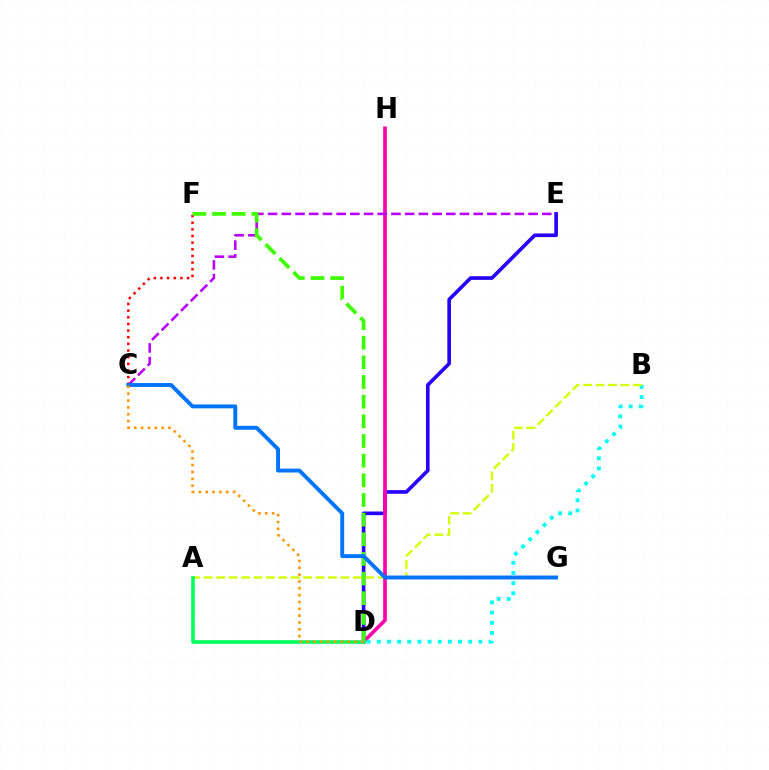{('D', 'E'): [{'color': '#2500ff', 'line_style': 'solid', 'thickness': 2.62}], ('D', 'H'): [{'color': '#ff00ac', 'line_style': 'solid', 'thickness': 2.63}], ('C', 'E'): [{'color': '#b900ff', 'line_style': 'dashed', 'thickness': 1.86}], ('C', 'F'): [{'color': '#ff0000', 'line_style': 'dotted', 'thickness': 1.81}], ('B', 'D'): [{'color': '#00fff6', 'line_style': 'dotted', 'thickness': 2.76}], ('D', 'F'): [{'color': '#3dff00', 'line_style': 'dashed', 'thickness': 2.67}], ('A', 'B'): [{'color': '#d1ff00', 'line_style': 'dashed', 'thickness': 1.69}], ('A', 'D'): [{'color': '#00ff5c', 'line_style': 'solid', 'thickness': 2.6}], ('C', 'G'): [{'color': '#0074ff', 'line_style': 'solid', 'thickness': 2.81}], ('C', 'D'): [{'color': '#ff9400', 'line_style': 'dotted', 'thickness': 1.86}]}